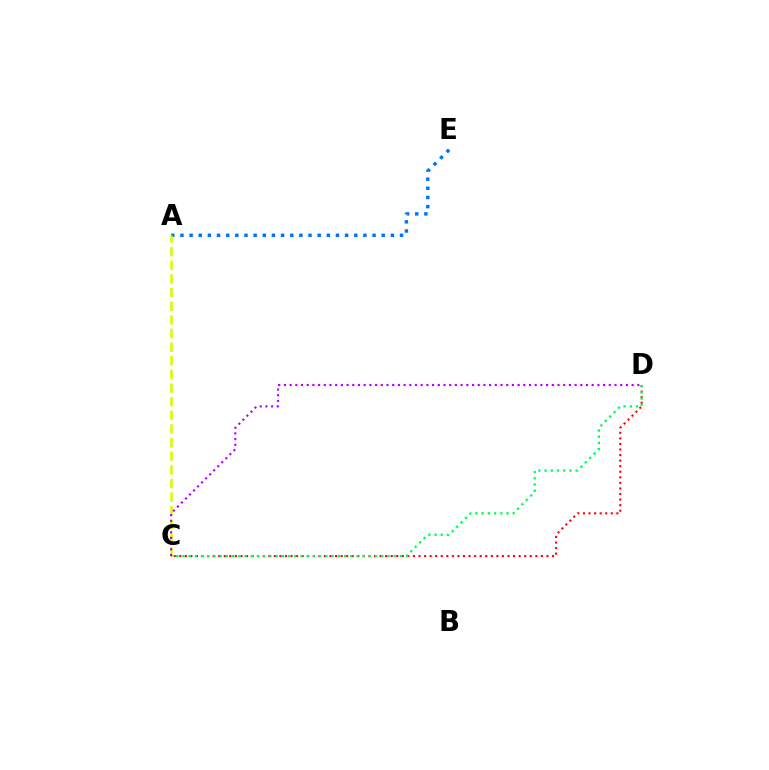{('A', 'E'): [{'color': '#0074ff', 'line_style': 'dotted', 'thickness': 2.49}], ('A', 'C'): [{'color': '#d1ff00', 'line_style': 'dashed', 'thickness': 1.85}], ('C', 'D'): [{'color': '#ff0000', 'line_style': 'dotted', 'thickness': 1.51}, {'color': '#00ff5c', 'line_style': 'dotted', 'thickness': 1.69}, {'color': '#b900ff', 'line_style': 'dotted', 'thickness': 1.55}]}